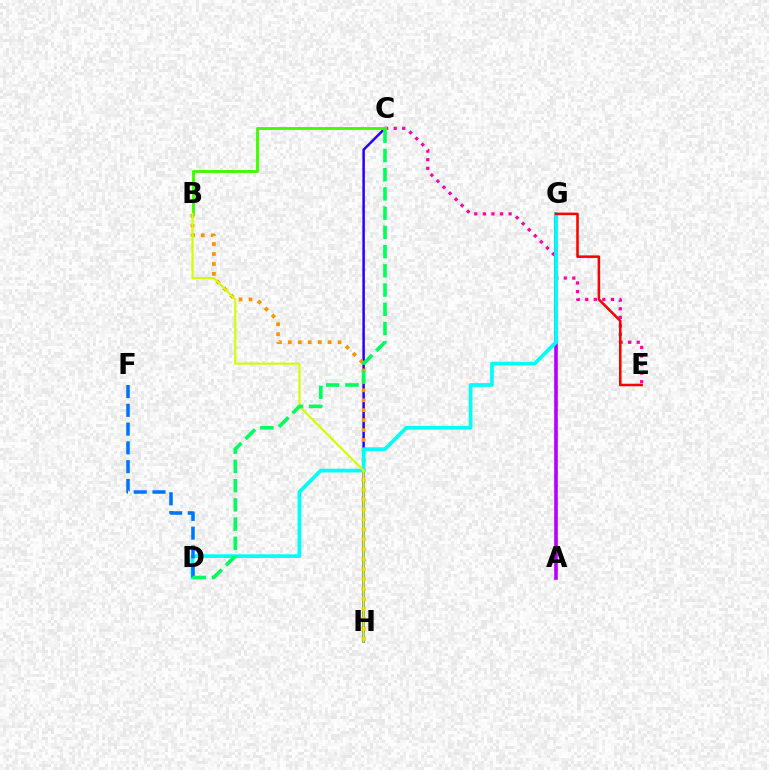{('C', 'H'): [{'color': '#2500ff', 'line_style': 'solid', 'thickness': 1.8}], ('A', 'G'): [{'color': '#b900ff', 'line_style': 'solid', 'thickness': 2.62}], ('B', 'H'): [{'color': '#ff9400', 'line_style': 'dotted', 'thickness': 2.7}, {'color': '#d1ff00', 'line_style': 'solid', 'thickness': 1.55}], ('C', 'E'): [{'color': '#ff00ac', 'line_style': 'dotted', 'thickness': 2.33}], ('D', 'G'): [{'color': '#00fff6', 'line_style': 'solid', 'thickness': 2.69}], ('B', 'C'): [{'color': '#3dff00', 'line_style': 'solid', 'thickness': 2.07}], ('E', 'G'): [{'color': '#ff0000', 'line_style': 'solid', 'thickness': 1.84}], ('D', 'F'): [{'color': '#0074ff', 'line_style': 'dashed', 'thickness': 2.55}], ('C', 'D'): [{'color': '#00ff5c', 'line_style': 'dashed', 'thickness': 2.61}]}